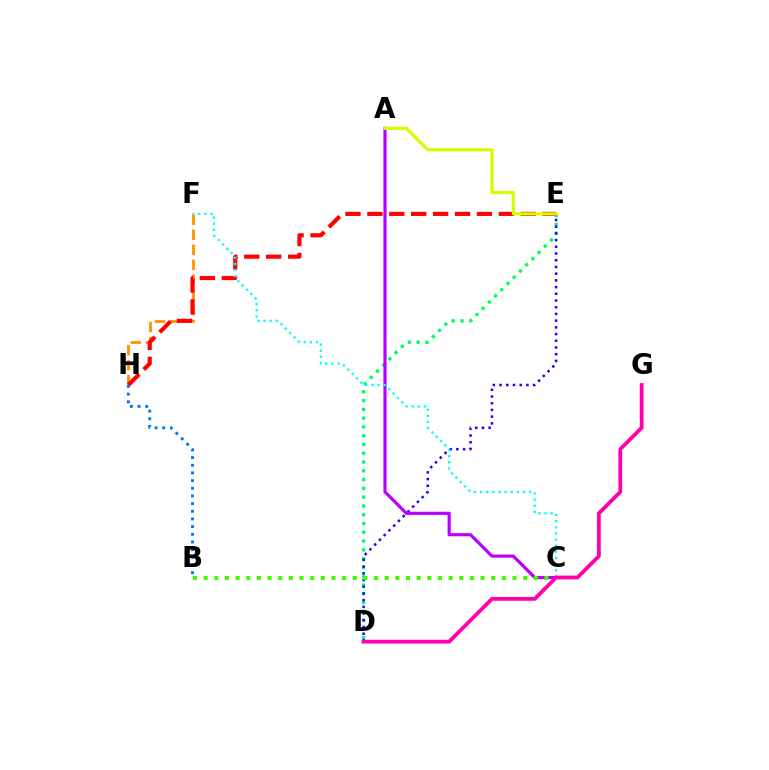{('F', 'H'): [{'color': '#ff9400', 'line_style': 'dashed', 'thickness': 2.04}], ('D', 'E'): [{'color': '#00ff5c', 'line_style': 'dotted', 'thickness': 2.39}, {'color': '#2500ff', 'line_style': 'dotted', 'thickness': 1.82}], ('E', 'H'): [{'color': '#ff0000', 'line_style': 'dashed', 'thickness': 2.98}], ('B', 'H'): [{'color': '#0074ff', 'line_style': 'dotted', 'thickness': 2.08}], ('A', 'C'): [{'color': '#b900ff', 'line_style': 'solid', 'thickness': 2.29}], ('C', 'F'): [{'color': '#00fff6', 'line_style': 'dotted', 'thickness': 1.67}], ('B', 'C'): [{'color': '#3dff00', 'line_style': 'dotted', 'thickness': 2.89}], ('A', 'E'): [{'color': '#d1ff00', 'line_style': 'solid', 'thickness': 2.27}], ('D', 'G'): [{'color': '#ff00ac', 'line_style': 'solid', 'thickness': 2.72}]}